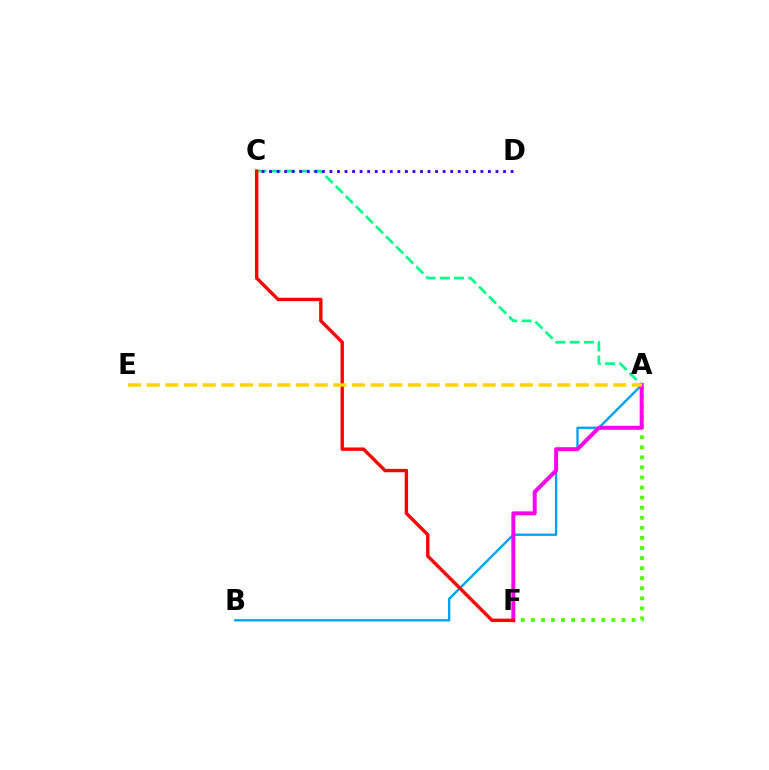{('A', 'B'): [{'color': '#009eff', 'line_style': 'solid', 'thickness': 1.67}], ('A', 'F'): [{'color': '#4fff00', 'line_style': 'dotted', 'thickness': 2.73}, {'color': '#ff00ed', 'line_style': 'solid', 'thickness': 2.86}], ('A', 'C'): [{'color': '#00ff86', 'line_style': 'dashed', 'thickness': 1.93}], ('C', 'D'): [{'color': '#3700ff', 'line_style': 'dotted', 'thickness': 2.05}], ('C', 'F'): [{'color': '#ff0000', 'line_style': 'solid', 'thickness': 2.44}], ('A', 'E'): [{'color': '#ffd500', 'line_style': 'dashed', 'thickness': 2.53}]}